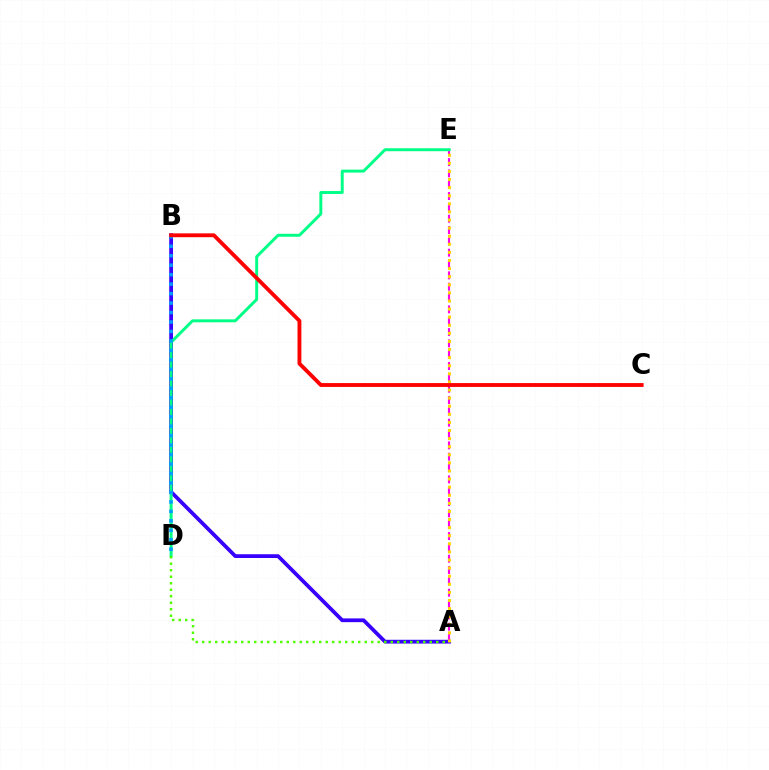{('A', 'E'): [{'color': '#ff00ed', 'line_style': 'dashed', 'thickness': 1.54}, {'color': '#ffd500', 'line_style': 'dotted', 'thickness': 2.2}], ('A', 'B'): [{'color': '#3700ff', 'line_style': 'solid', 'thickness': 2.71}], ('D', 'E'): [{'color': '#00ff86', 'line_style': 'solid', 'thickness': 2.13}], ('B', 'D'): [{'color': '#009eff', 'line_style': 'dotted', 'thickness': 2.57}], ('A', 'D'): [{'color': '#4fff00', 'line_style': 'dotted', 'thickness': 1.77}], ('B', 'C'): [{'color': '#ff0000', 'line_style': 'solid', 'thickness': 2.77}]}